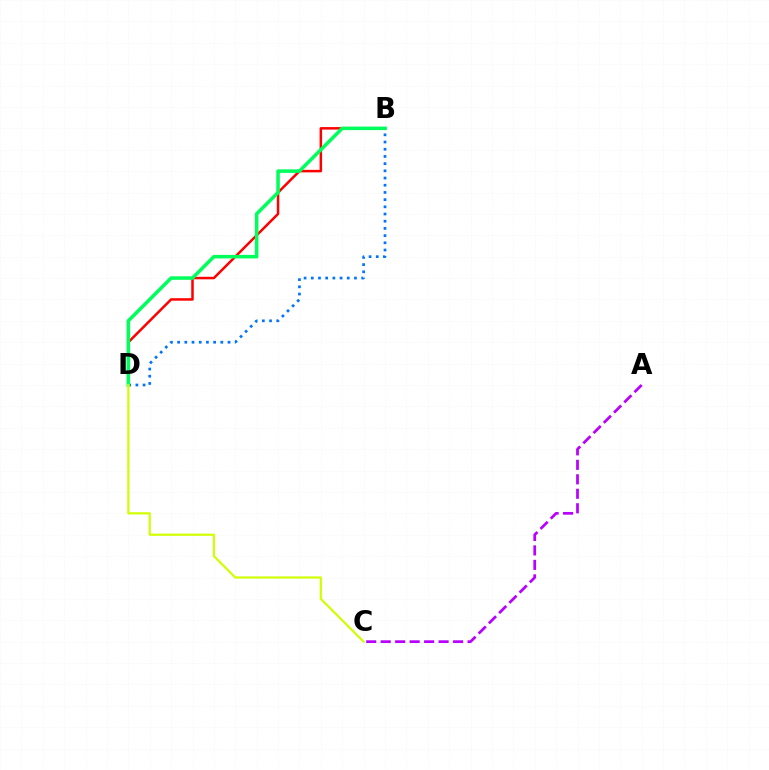{('B', 'D'): [{'color': '#ff0000', 'line_style': 'solid', 'thickness': 1.8}, {'color': '#0074ff', 'line_style': 'dotted', 'thickness': 1.96}, {'color': '#00ff5c', 'line_style': 'solid', 'thickness': 2.55}], ('A', 'C'): [{'color': '#b900ff', 'line_style': 'dashed', 'thickness': 1.97}], ('C', 'D'): [{'color': '#d1ff00', 'line_style': 'solid', 'thickness': 1.58}]}